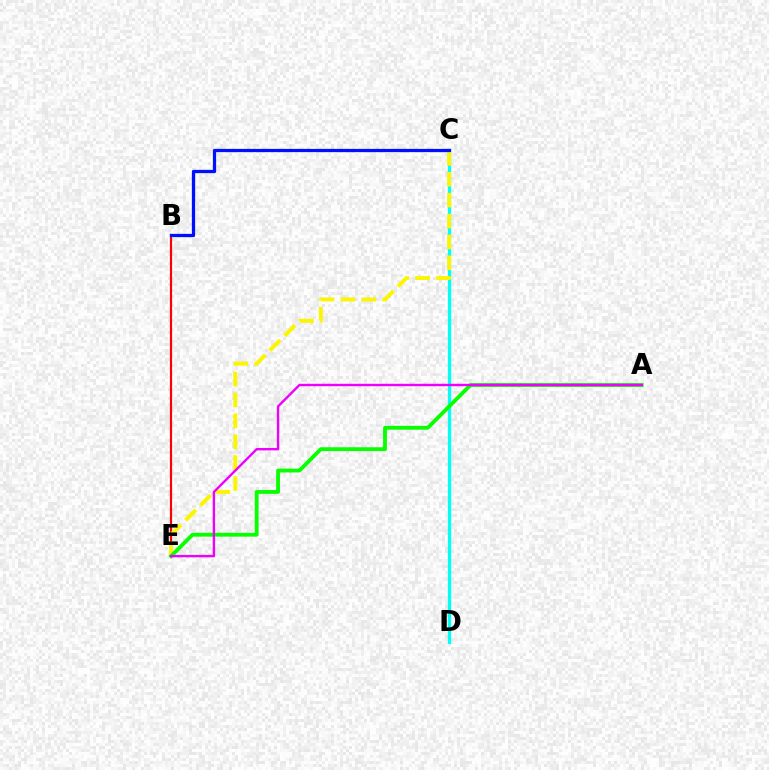{('C', 'D'): [{'color': '#00fff6', 'line_style': 'solid', 'thickness': 2.35}], ('B', 'E'): [{'color': '#ff0000', 'line_style': 'solid', 'thickness': 1.59}], ('C', 'E'): [{'color': '#fcf500', 'line_style': 'dashed', 'thickness': 2.84}], ('A', 'E'): [{'color': '#08ff00', 'line_style': 'solid', 'thickness': 2.75}, {'color': '#ee00ff', 'line_style': 'solid', 'thickness': 1.71}], ('B', 'C'): [{'color': '#0010ff', 'line_style': 'solid', 'thickness': 2.35}]}